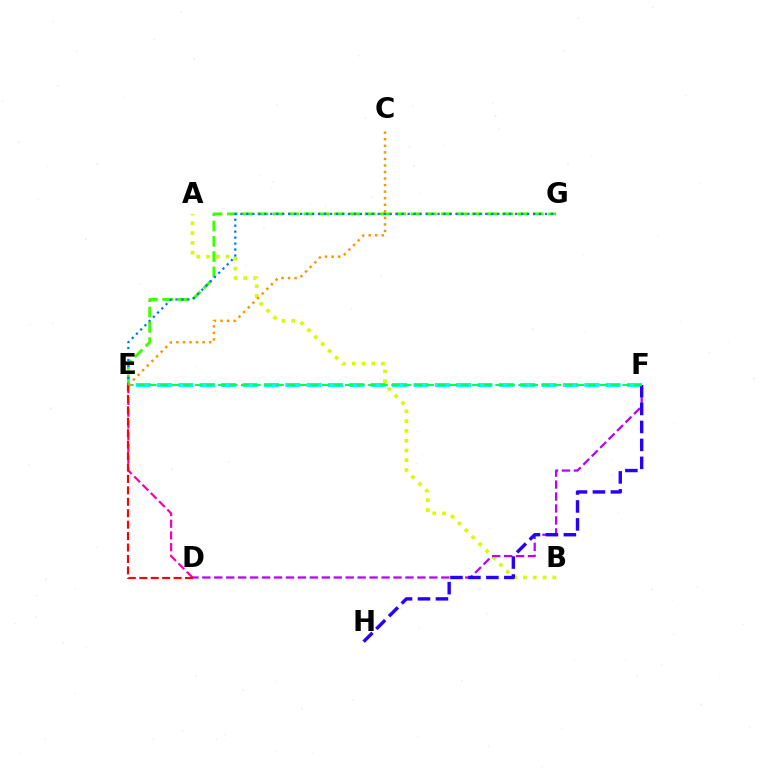{('A', 'B'): [{'color': '#d1ff00', 'line_style': 'dotted', 'thickness': 2.66}], ('E', 'F'): [{'color': '#00fff6', 'line_style': 'dashed', 'thickness': 2.9}, {'color': '#00ff5c', 'line_style': 'dashed', 'thickness': 1.57}], ('D', 'E'): [{'color': '#ff00ac', 'line_style': 'dashed', 'thickness': 1.59}, {'color': '#ff0000', 'line_style': 'dashed', 'thickness': 1.55}], ('D', 'F'): [{'color': '#b900ff', 'line_style': 'dashed', 'thickness': 1.62}], ('E', 'G'): [{'color': '#3dff00', 'line_style': 'dashed', 'thickness': 2.08}, {'color': '#0074ff', 'line_style': 'dotted', 'thickness': 1.62}], ('F', 'H'): [{'color': '#2500ff', 'line_style': 'dashed', 'thickness': 2.44}], ('C', 'E'): [{'color': '#ff9400', 'line_style': 'dotted', 'thickness': 1.78}]}